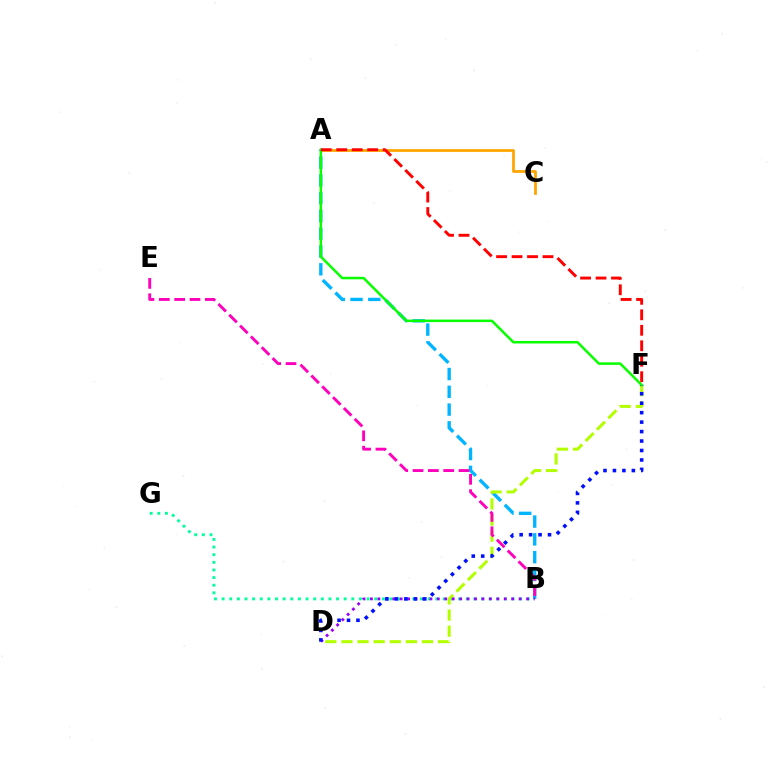{('A', 'C'): [{'color': '#ffa500', 'line_style': 'solid', 'thickness': 1.99}], ('B', 'G'): [{'color': '#00ff9d', 'line_style': 'dotted', 'thickness': 2.07}], ('A', 'B'): [{'color': '#00b5ff', 'line_style': 'dashed', 'thickness': 2.41}], ('D', 'F'): [{'color': '#b3ff00', 'line_style': 'dashed', 'thickness': 2.19}, {'color': '#0010ff', 'line_style': 'dotted', 'thickness': 2.57}], ('B', 'D'): [{'color': '#9b00ff', 'line_style': 'dotted', 'thickness': 2.02}], ('A', 'F'): [{'color': '#08ff00', 'line_style': 'solid', 'thickness': 1.81}, {'color': '#ff0000', 'line_style': 'dashed', 'thickness': 2.1}], ('B', 'E'): [{'color': '#ff00bd', 'line_style': 'dashed', 'thickness': 2.08}]}